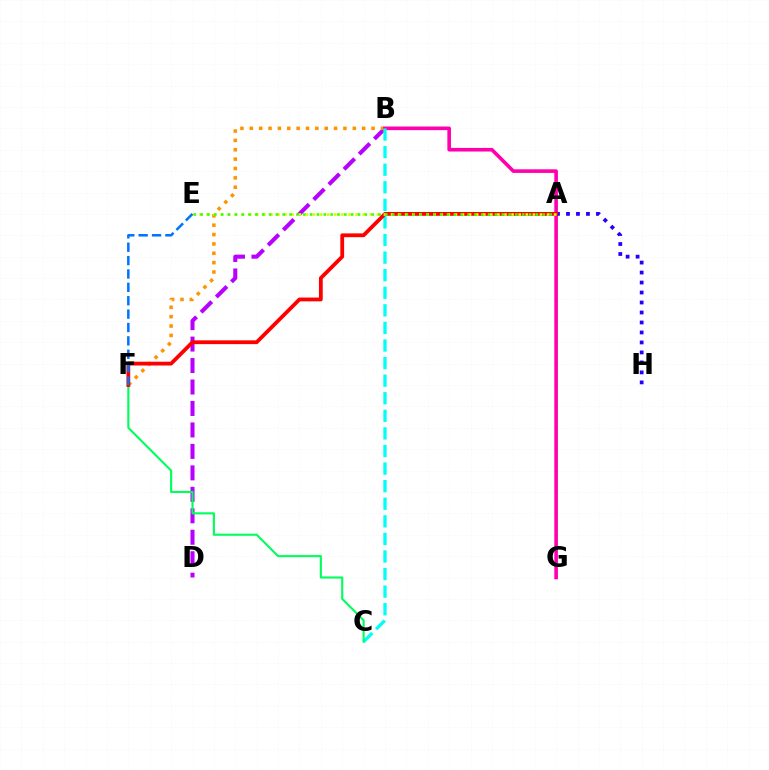{('B', 'D'): [{'color': '#b900ff', 'line_style': 'dashed', 'thickness': 2.92}], ('B', 'F'): [{'color': '#ff9400', 'line_style': 'dotted', 'thickness': 2.54}], ('B', 'G'): [{'color': '#ff00ac', 'line_style': 'solid', 'thickness': 2.59}], ('A', 'H'): [{'color': '#2500ff', 'line_style': 'dotted', 'thickness': 2.71}], ('B', 'C'): [{'color': '#00fff6', 'line_style': 'dashed', 'thickness': 2.39}], ('C', 'F'): [{'color': '#00ff5c', 'line_style': 'solid', 'thickness': 1.53}], ('A', 'F'): [{'color': '#ff0000', 'line_style': 'solid', 'thickness': 2.73}], ('E', 'F'): [{'color': '#0074ff', 'line_style': 'dashed', 'thickness': 1.82}], ('A', 'E'): [{'color': '#d1ff00', 'line_style': 'dotted', 'thickness': 1.93}, {'color': '#3dff00', 'line_style': 'dotted', 'thickness': 1.86}]}